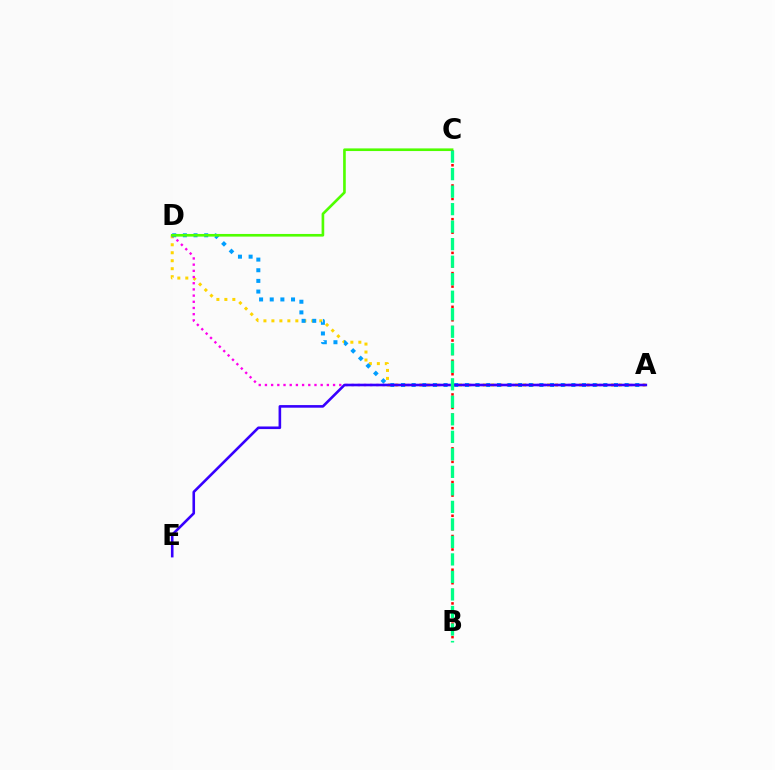{('A', 'D'): [{'color': '#ffd500', 'line_style': 'dotted', 'thickness': 2.17}, {'color': '#ff00ed', 'line_style': 'dotted', 'thickness': 1.68}, {'color': '#009eff', 'line_style': 'dotted', 'thickness': 2.89}], ('C', 'D'): [{'color': '#4fff00', 'line_style': 'solid', 'thickness': 1.91}], ('A', 'E'): [{'color': '#3700ff', 'line_style': 'solid', 'thickness': 1.88}], ('B', 'C'): [{'color': '#ff0000', 'line_style': 'dotted', 'thickness': 1.83}, {'color': '#00ff86', 'line_style': 'dashed', 'thickness': 2.38}]}